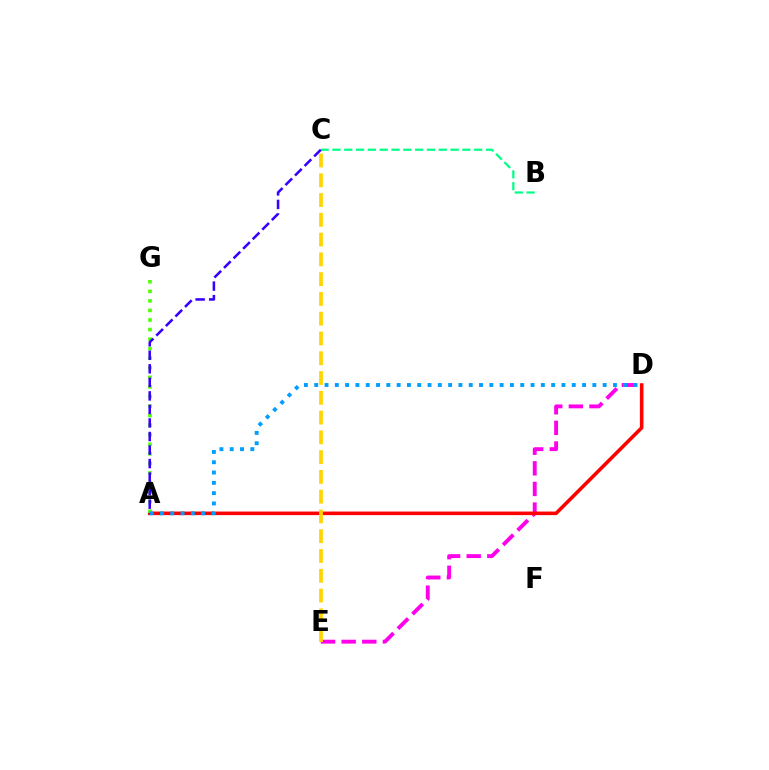{('B', 'C'): [{'color': '#00ff86', 'line_style': 'dashed', 'thickness': 1.6}], ('D', 'E'): [{'color': '#ff00ed', 'line_style': 'dashed', 'thickness': 2.8}], ('A', 'D'): [{'color': '#ff0000', 'line_style': 'solid', 'thickness': 2.57}, {'color': '#009eff', 'line_style': 'dotted', 'thickness': 2.8}], ('C', 'E'): [{'color': '#ffd500', 'line_style': 'dashed', 'thickness': 2.69}], ('A', 'G'): [{'color': '#4fff00', 'line_style': 'dotted', 'thickness': 2.6}], ('A', 'C'): [{'color': '#3700ff', 'line_style': 'dashed', 'thickness': 1.84}]}